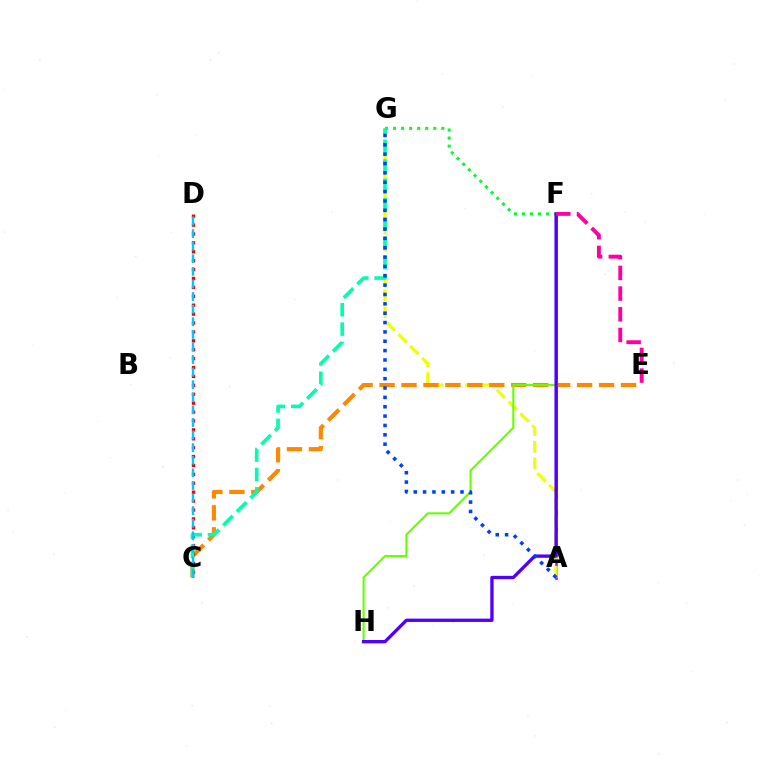{('A', 'F'): [{'color': '#d600ff', 'line_style': 'solid', 'thickness': 1.94}], ('A', 'G'): [{'color': '#eeff00', 'line_style': 'dashed', 'thickness': 2.27}, {'color': '#003fff', 'line_style': 'dotted', 'thickness': 2.54}], ('F', 'G'): [{'color': '#00ff27', 'line_style': 'dotted', 'thickness': 2.18}], ('C', 'E'): [{'color': '#ff8800', 'line_style': 'dashed', 'thickness': 2.98}], ('C', 'D'): [{'color': '#ff0000', 'line_style': 'dotted', 'thickness': 2.42}, {'color': '#00c7ff', 'line_style': 'dashed', 'thickness': 1.71}], ('C', 'G'): [{'color': '#00ffaf', 'line_style': 'dashed', 'thickness': 2.63}], ('F', 'H'): [{'color': '#66ff00', 'line_style': 'solid', 'thickness': 1.52}, {'color': '#4f00ff', 'line_style': 'solid', 'thickness': 2.4}], ('E', 'F'): [{'color': '#ff00a0', 'line_style': 'dashed', 'thickness': 2.81}]}